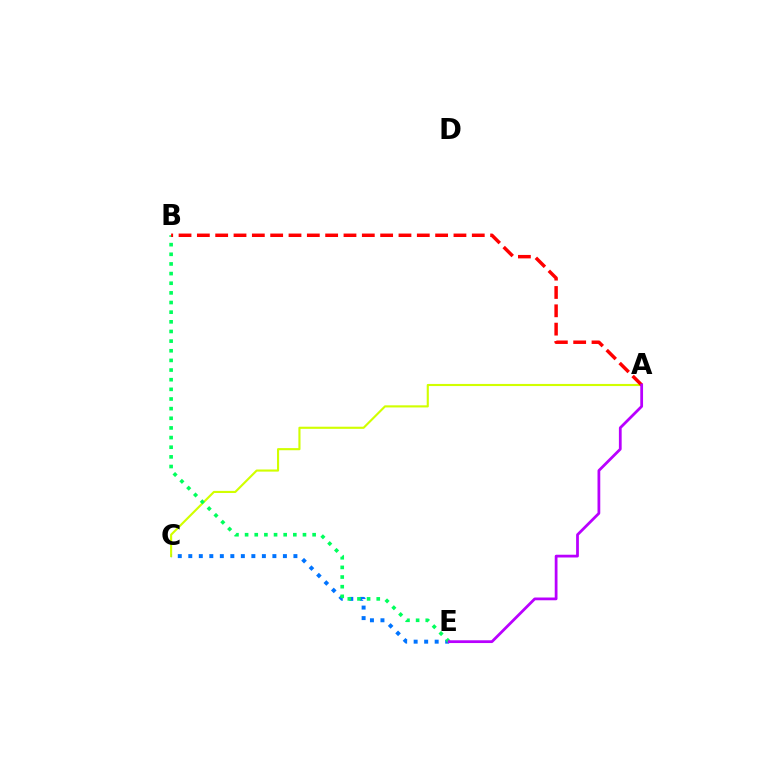{('A', 'C'): [{'color': '#d1ff00', 'line_style': 'solid', 'thickness': 1.53}], ('C', 'E'): [{'color': '#0074ff', 'line_style': 'dotted', 'thickness': 2.86}], ('B', 'E'): [{'color': '#00ff5c', 'line_style': 'dotted', 'thickness': 2.62}], ('A', 'B'): [{'color': '#ff0000', 'line_style': 'dashed', 'thickness': 2.49}], ('A', 'E'): [{'color': '#b900ff', 'line_style': 'solid', 'thickness': 1.99}]}